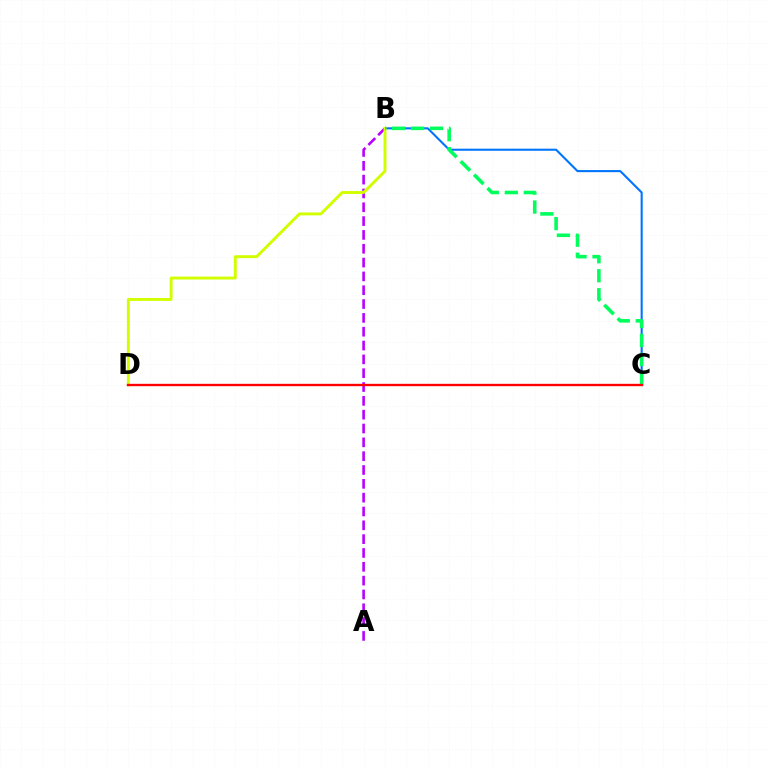{('A', 'B'): [{'color': '#b900ff', 'line_style': 'dashed', 'thickness': 1.88}], ('B', 'C'): [{'color': '#0074ff', 'line_style': 'solid', 'thickness': 1.5}, {'color': '#00ff5c', 'line_style': 'dashed', 'thickness': 2.58}], ('B', 'D'): [{'color': '#d1ff00', 'line_style': 'solid', 'thickness': 2.11}], ('C', 'D'): [{'color': '#ff0000', 'line_style': 'solid', 'thickness': 1.7}]}